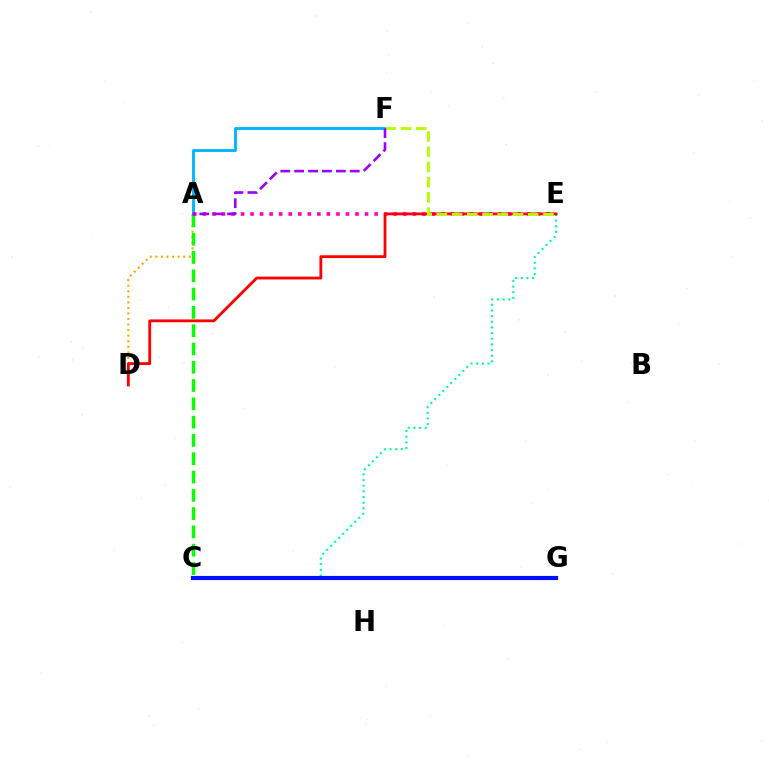{('A', 'D'): [{'color': '#ffa500', 'line_style': 'dotted', 'thickness': 1.51}], ('C', 'E'): [{'color': '#00ff9d', 'line_style': 'dotted', 'thickness': 1.54}], ('A', 'C'): [{'color': '#08ff00', 'line_style': 'dashed', 'thickness': 2.49}], ('C', 'G'): [{'color': '#0010ff', 'line_style': 'solid', 'thickness': 2.99}], ('A', 'F'): [{'color': '#00b5ff', 'line_style': 'solid', 'thickness': 2.07}, {'color': '#9b00ff', 'line_style': 'dashed', 'thickness': 1.89}], ('A', 'E'): [{'color': '#ff00bd', 'line_style': 'dotted', 'thickness': 2.59}], ('D', 'E'): [{'color': '#ff0000', 'line_style': 'solid', 'thickness': 2.03}], ('E', 'F'): [{'color': '#b3ff00', 'line_style': 'dashed', 'thickness': 2.07}]}